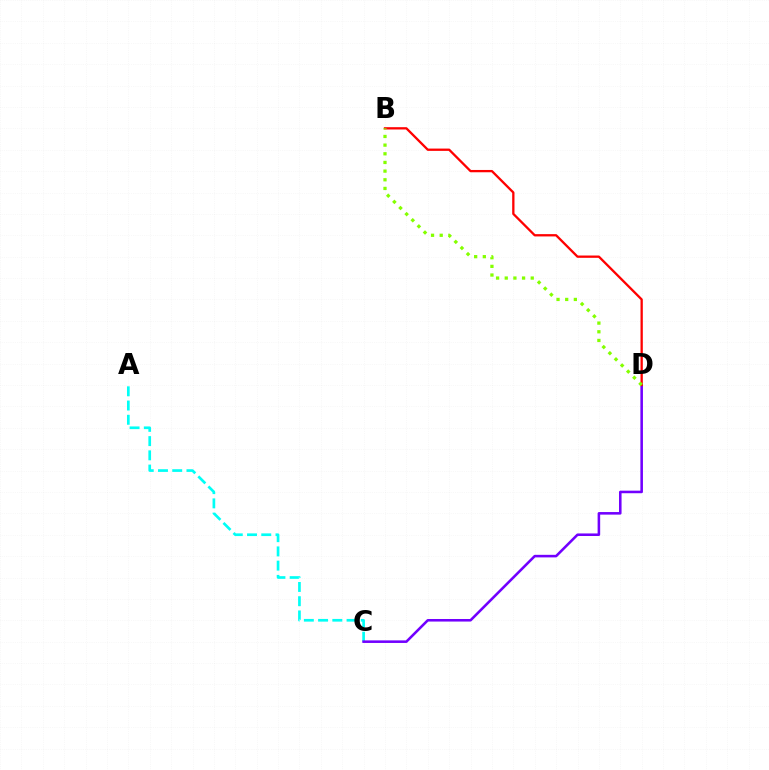{('A', 'C'): [{'color': '#00fff6', 'line_style': 'dashed', 'thickness': 1.93}], ('C', 'D'): [{'color': '#7200ff', 'line_style': 'solid', 'thickness': 1.85}], ('B', 'D'): [{'color': '#ff0000', 'line_style': 'solid', 'thickness': 1.66}, {'color': '#84ff00', 'line_style': 'dotted', 'thickness': 2.35}]}